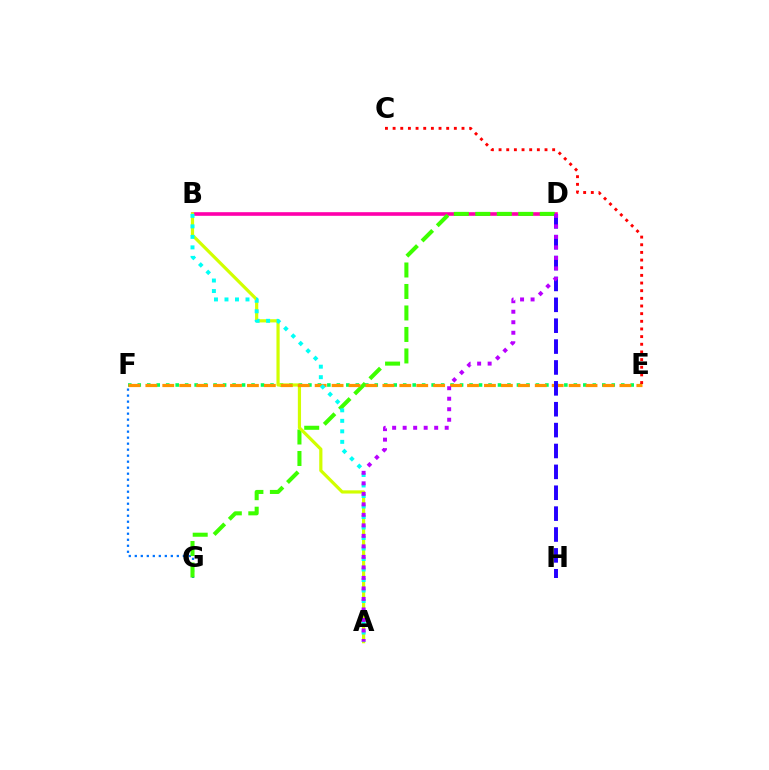{('E', 'F'): [{'color': '#00ff5c', 'line_style': 'dotted', 'thickness': 2.58}, {'color': '#ff9400', 'line_style': 'dashed', 'thickness': 2.3}], ('B', 'D'): [{'color': '#ff00ac', 'line_style': 'solid', 'thickness': 2.61}], ('F', 'G'): [{'color': '#0074ff', 'line_style': 'dotted', 'thickness': 1.63}], ('D', 'G'): [{'color': '#3dff00', 'line_style': 'dashed', 'thickness': 2.92}], ('A', 'B'): [{'color': '#d1ff00', 'line_style': 'solid', 'thickness': 2.3}, {'color': '#00fff6', 'line_style': 'dotted', 'thickness': 2.85}], ('C', 'E'): [{'color': '#ff0000', 'line_style': 'dotted', 'thickness': 2.08}], ('D', 'H'): [{'color': '#2500ff', 'line_style': 'dashed', 'thickness': 2.84}], ('A', 'D'): [{'color': '#b900ff', 'line_style': 'dotted', 'thickness': 2.86}]}